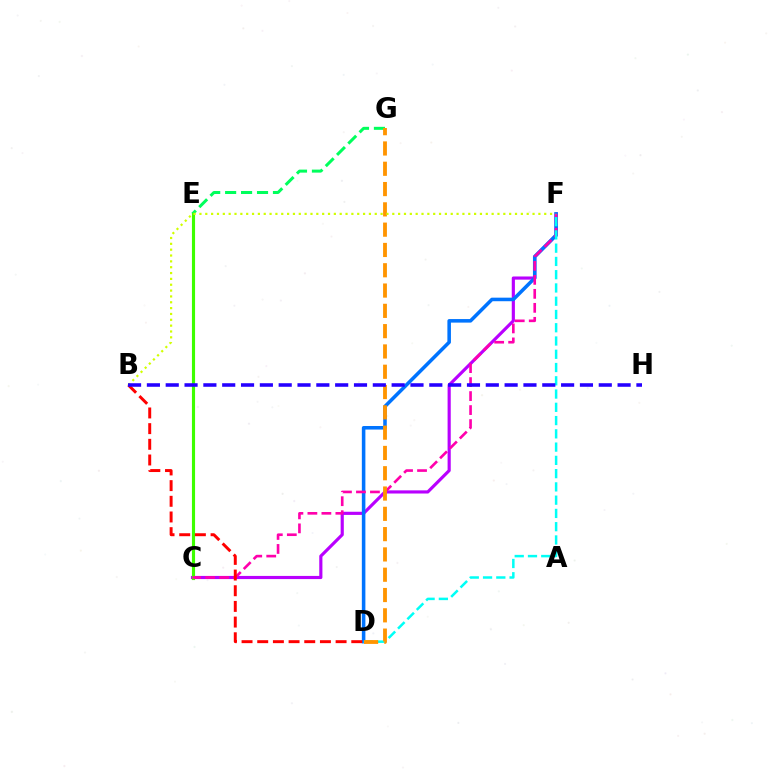{('E', 'G'): [{'color': '#00ff5c', 'line_style': 'dashed', 'thickness': 2.17}], ('C', 'F'): [{'color': '#b900ff', 'line_style': 'solid', 'thickness': 2.27}, {'color': '#ff00ac', 'line_style': 'dashed', 'thickness': 1.9}], ('D', 'F'): [{'color': '#0074ff', 'line_style': 'solid', 'thickness': 2.56}, {'color': '#00fff6', 'line_style': 'dashed', 'thickness': 1.8}], ('C', 'E'): [{'color': '#3dff00', 'line_style': 'solid', 'thickness': 2.26}], ('D', 'G'): [{'color': '#ff9400', 'line_style': 'dashed', 'thickness': 2.76}], ('B', 'D'): [{'color': '#ff0000', 'line_style': 'dashed', 'thickness': 2.13}], ('B', 'F'): [{'color': '#d1ff00', 'line_style': 'dotted', 'thickness': 1.59}], ('B', 'H'): [{'color': '#2500ff', 'line_style': 'dashed', 'thickness': 2.56}]}